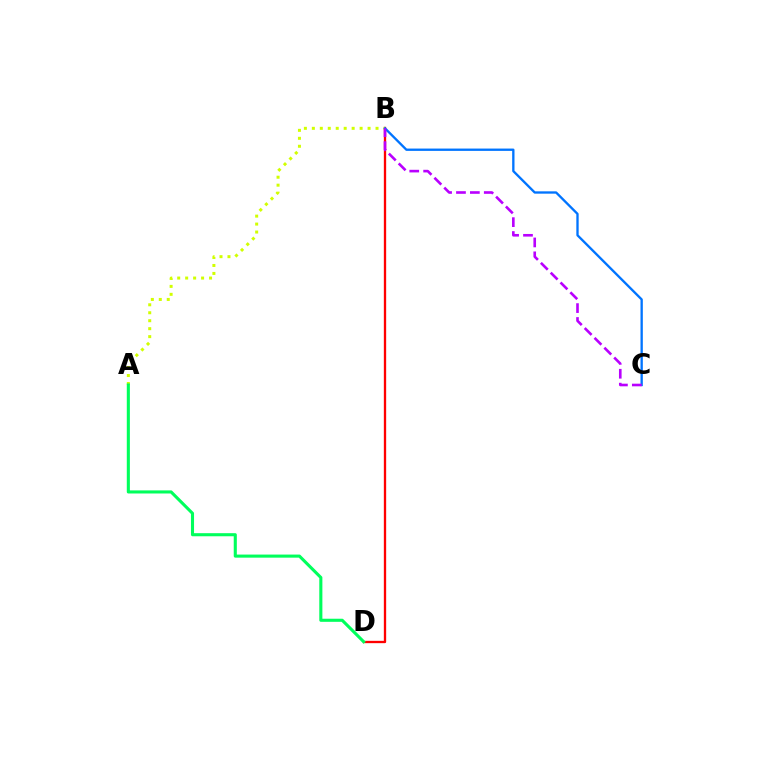{('B', 'D'): [{'color': '#ff0000', 'line_style': 'solid', 'thickness': 1.67}], ('A', 'B'): [{'color': '#d1ff00', 'line_style': 'dotted', 'thickness': 2.16}], ('A', 'D'): [{'color': '#00ff5c', 'line_style': 'solid', 'thickness': 2.22}], ('B', 'C'): [{'color': '#0074ff', 'line_style': 'solid', 'thickness': 1.68}, {'color': '#b900ff', 'line_style': 'dashed', 'thickness': 1.89}]}